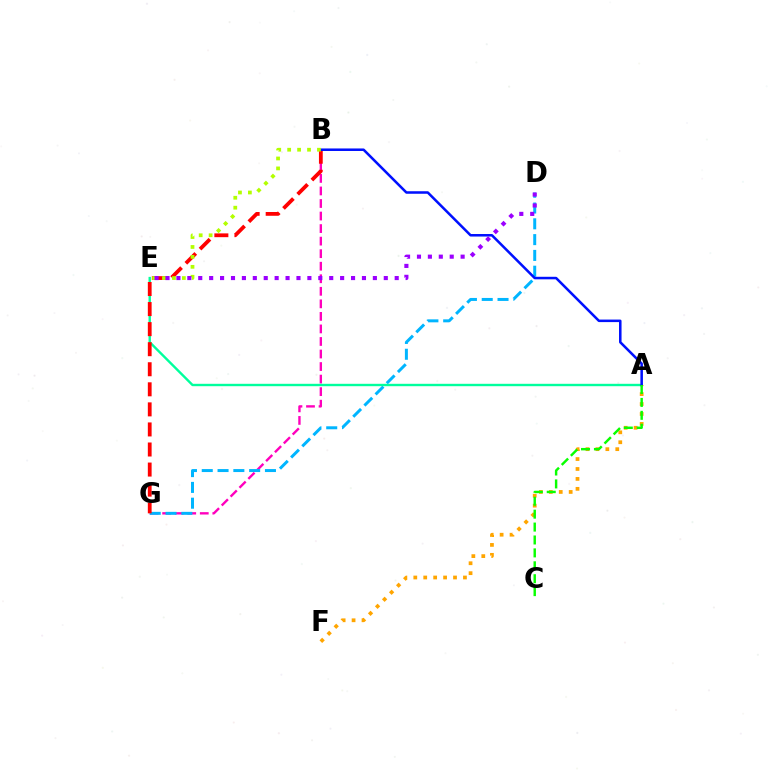{('B', 'G'): [{'color': '#ff00bd', 'line_style': 'dashed', 'thickness': 1.7}, {'color': '#ff0000', 'line_style': 'dashed', 'thickness': 2.73}], ('D', 'G'): [{'color': '#00b5ff', 'line_style': 'dashed', 'thickness': 2.15}], ('A', 'F'): [{'color': '#ffa500', 'line_style': 'dotted', 'thickness': 2.7}], ('A', 'E'): [{'color': '#00ff9d', 'line_style': 'solid', 'thickness': 1.72}], ('A', 'B'): [{'color': '#0010ff', 'line_style': 'solid', 'thickness': 1.82}], ('B', 'E'): [{'color': '#b3ff00', 'line_style': 'dotted', 'thickness': 2.7}], ('A', 'C'): [{'color': '#08ff00', 'line_style': 'dashed', 'thickness': 1.75}], ('D', 'E'): [{'color': '#9b00ff', 'line_style': 'dotted', 'thickness': 2.97}]}